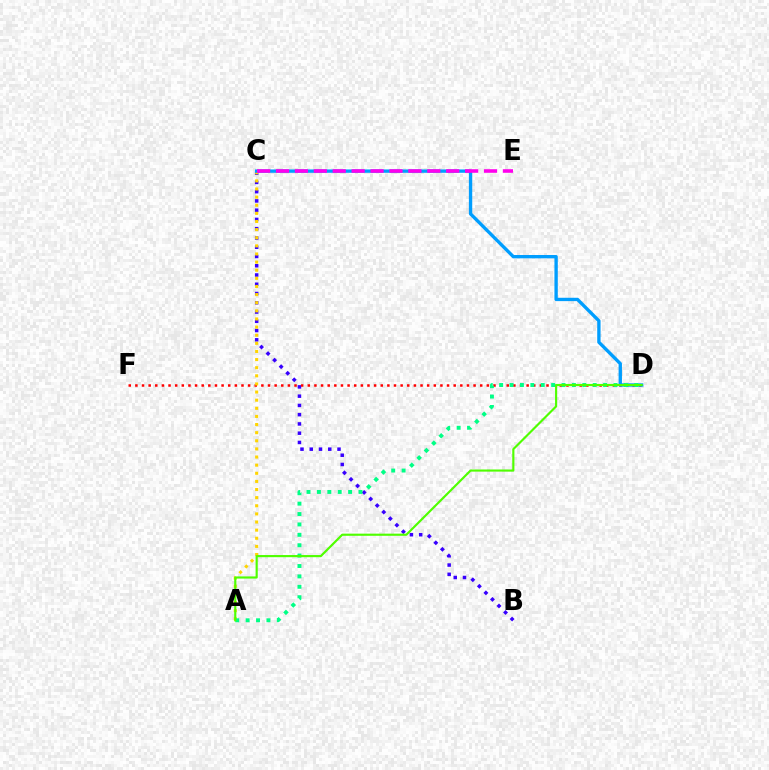{('B', 'C'): [{'color': '#3700ff', 'line_style': 'dotted', 'thickness': 2.52}], ('D', 'F'): [{'color': '#ff0000', 'line_style': 'dotted', 'thickness': 1.8}], ('A', 'C'): [{'color': '#ffd500', 'line_style': 'dotted', 'thickness': 2.21}], ('C', 'D'): [{'color': '#009eff', 'line_style': 'solid', 'thickness': 2.41}], ('A', 'D'): [{'color': '#00ff86', 'line_style': 'dotted', 'thickness': 2.82}, {'color': '#4fff00', 'line_style': 'solid', 'thickness': 1.55}], ('C', 'E'): [{'color': '#ff00ed', 'line_style': 'dashed', 'thickness': 2.57}]}